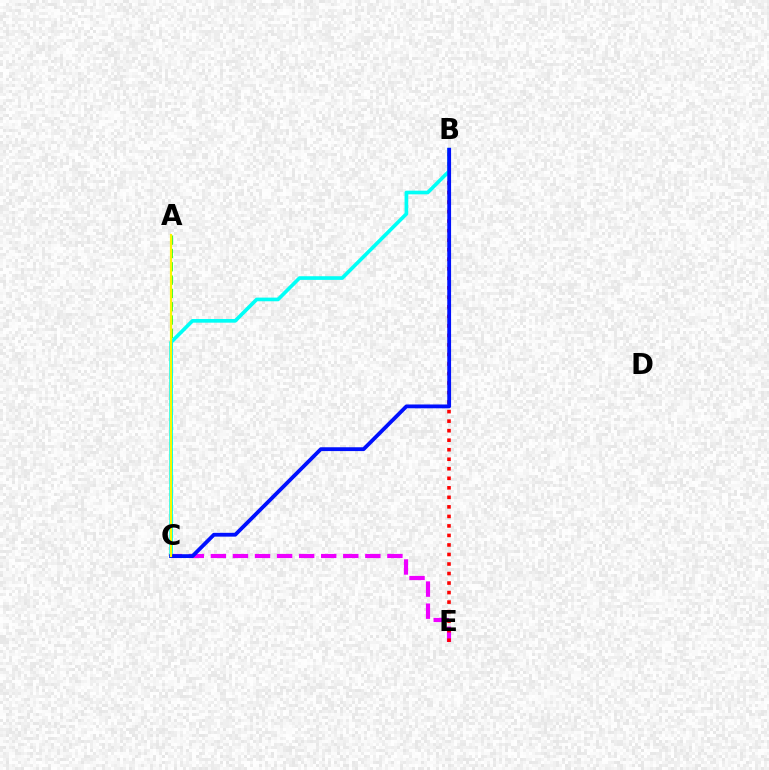{('A', 'C'): [{'color': '#08ff00', 'line_style': 'dashed', 'thickness': 1.81}, {'color': '#fcf500', 'line_style': 'solid', 'thickness': 1.56}], ('C', 'E'): [{'color': '#ee00ff', 'line_style': 'dashed', 'thickness': 3.0}], ('B', 'E'): [{'color': '#ff0000', 'line_style': 'dotted', 'thickness': 2.59}], ('B', 'C'): [{'color': '#00fff6', 'line_style': 'solid', 'thickness': 2.64}, {'color': '#0010ff', 'line_style': 'solid', 'thickness': 2.75}]}